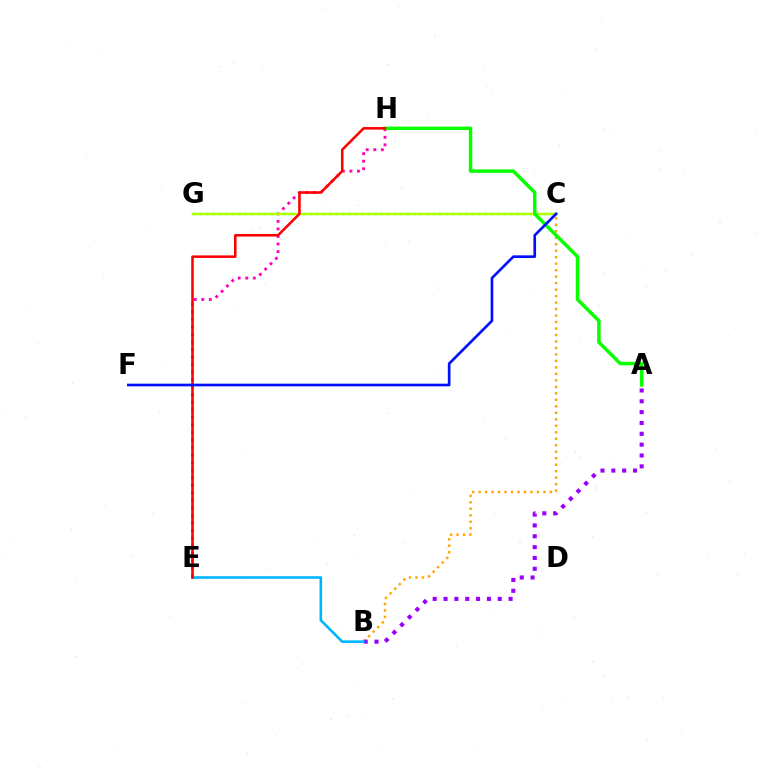{('B', 'C'): [{'color': '#ffa500', 'line_style': 'dotted', 'thickness': 1.76}], ('E', 'H'): [{'color': '#ff00bd', 'line_style': 'dotted', 'thickness': 2.05}, {'color': '#ff0000', 'line_style': 'solid', 'thickness': 1.84}], ('C', 'G'): [{'color': '#00ff9d', 'line_style': 'dotted', 'thickness': 1.76}, {'color': '#b3ff00', 'line_style': 'solid', 'thickness': 1.77}], ('A', 'B'): [{'color': '#9b00ff', 'line_style': 'dotted', 'thickness': 2.95}], ('B', 'E'): [{'color': '#00b5ff', 'line_style': 'solid', 'thickness': 1.88}], ('A', 'H'): [{'color': '#08ff00', 'line_style': 'solid', 'thickness': 2.5}], ('C', 'F'): [{'color': '#0010ff', 'line_style': 'solid', 'thickness': 1.92}]}